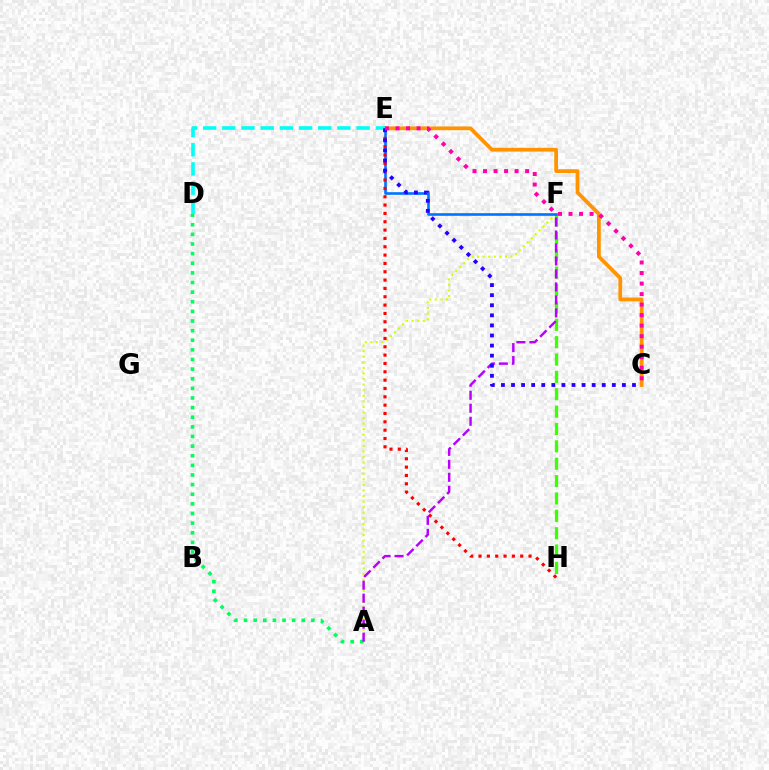{('A', 'F'): [{'color': '#d1ff00', 'line_style': 'dotted', 'thickness': 1.51}, {'color': '#b900ff', 'line_style': 'dashed', 'thickness': 1.76}], ('C', 'E'): [{'color': '#ff9400', 'line_style': 'solid', 'thickness': 2.71}, {'color': '#2500ff', 'line_style': 'dotted', 'thickness': 2.74}, {'color': '#ff00ac', 'line_style': 'dotted', 'thickness': 2.86}], ('F', 'H'): [{'color': '#3dff00', 'line_style': 'dashed', 'thickness': 2.36}], ('E', 'F'): [{'color': '#0074ff', 'line_style': 'solid', 'thickness': 1.89}], ('D', 'E'): [{'color': '#00fff6', 'line_style': 'dashed', 'thickness': 2.61}], ('A', 'D'): [{'color': '#00ff5c', 'line_style': 'dotted', 'thickness': 2.62}], ('E', 'H'): [{'color': '#ff0000', 'line_style': 'dotted', 'thickness': 2.27}]}